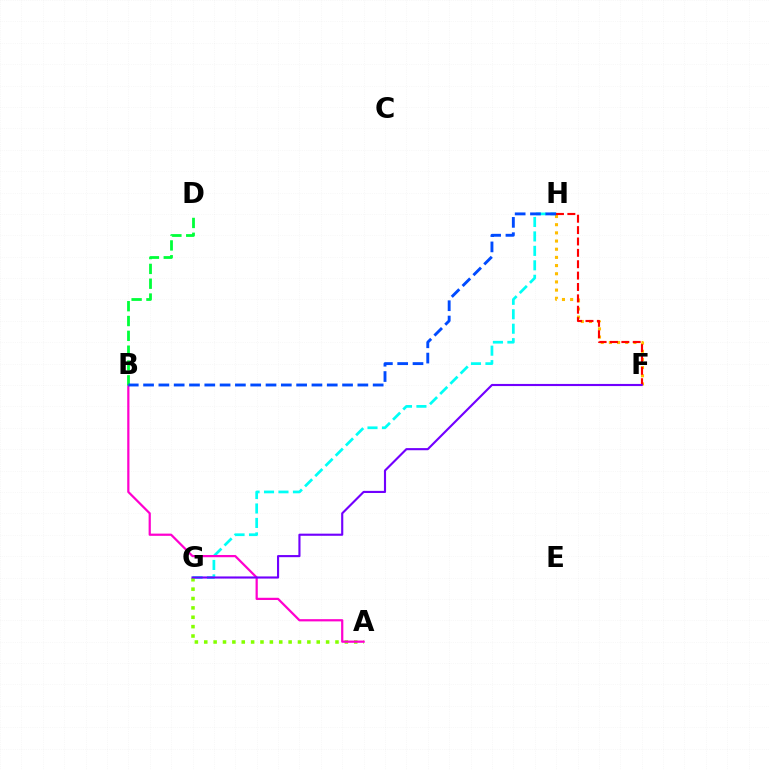{('F', 'H'): [{'color': '#ffbd00', 'line_style': 'dotted', 'thickness': 2.22}, {'color': '#ff0000', 'line_style': 'dashed', 'thickness': 1.55}], ('G', 'H'): [{'color': '#00fff6', 'line_style': 'dashed', 'thickness': 1.96}], ('A', 'G'): [{'color': '#84ff00', 'line_style': 'dotted', 'thickness': 2.55}], ('A', 'B'): [{'color': '#ff00cf', 'line_style': 'solid', 'thickness': 1.6}], ('B', 'D'): [{'color': '#00ff39', 'line_style': 'dashed', 'thickness': 2.01}], ('F', 'G'): [{'color': '#7200ff', 'line_style': 'solid', 'thickness': 1.53}], ('B', 'H'): [{'color': '#004bff', 'line_style': 'dashed', 'thickness': 2.08}]}